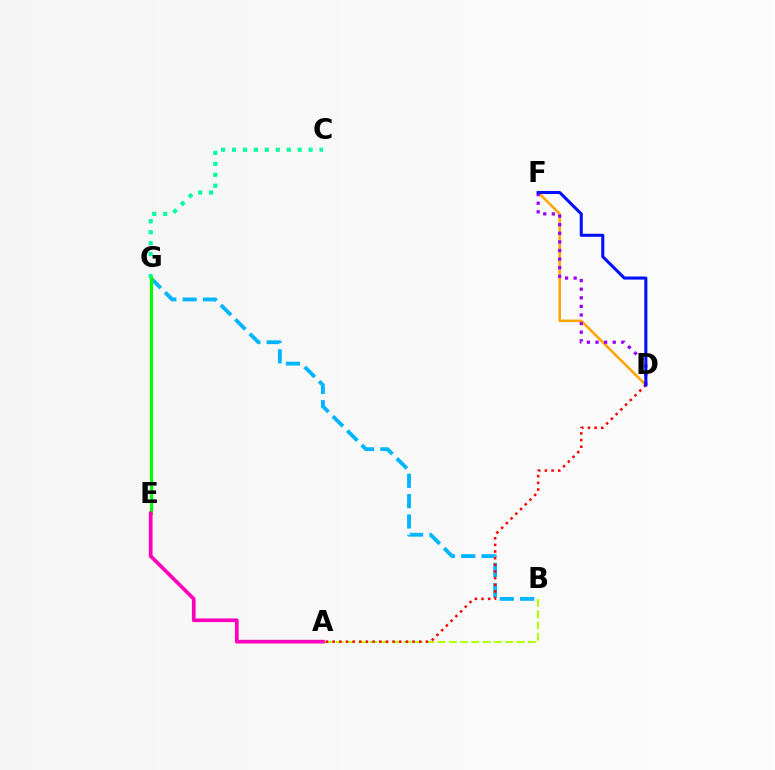{('A', 'B'): [{'color': '#b3ff00', 'line_style': 'dashed', 'thickness': 1.54}], ('B', 'G'): [{'color': '#00b5ff', 'line_style': 'dashed', 'thickness': 2.76}], ('D', 'F'): [{'color': '#ffa500', 'line_style': 'solid', 'thickness': 1.84}, {'color': '#9b00ff', 'line_style': 'dotted', 'thickness': 2.34}, {'color': '#0010ff', 'line_style': 'solid', 'thickness': 2.2}], ('A', 'D'): [{'color': '#ff0000', 'line_style': 'dotted', 'thickness': 1.81}], ('C', 'G'): [{'color': '#00ff9d', 'line_style': 'dotted', 'thickness': 2.97}], ('E', 'G'): [{'color': '#08ff00', 'line_style': 'solid', 'thickness': 2.29}], ('A', 'E'): [{'color': '#ff00bd', 'line_style': 'solid', 'thickness': 2.66}]}